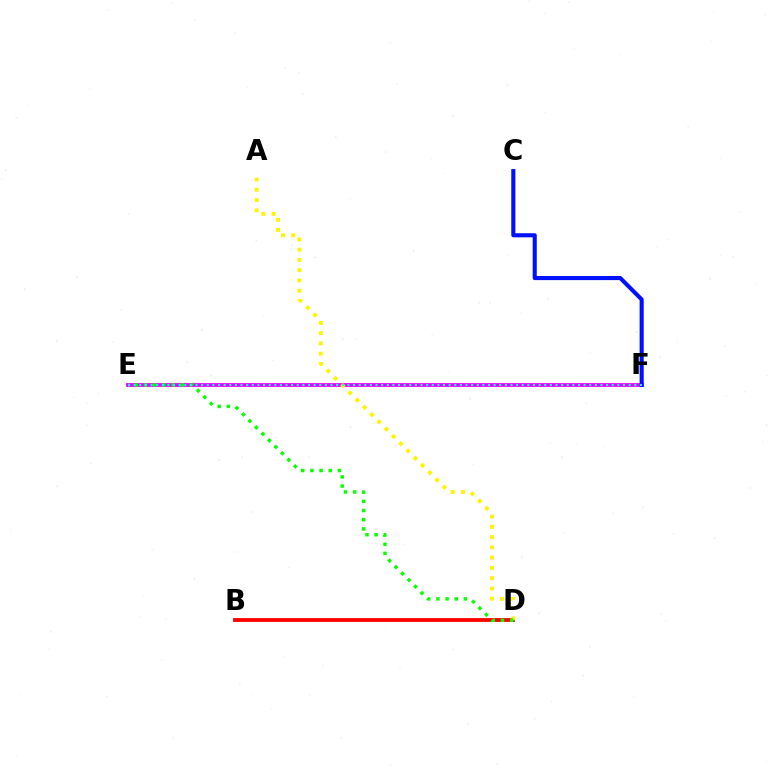{('B', 'D'): [{'color': '#ff0000', 'line_style': 'solid', 'thickness': 2.76}], ('E', 'F'): [{'color': '#ee00ff', 'line_style': 'solid', 'thickness': 2.74}, {'color': '#00fff6', 'line_style': 'dotted', 'thickness': 1.53}], ('C', 'F'): [{'color': '#0010ff', 'line_style': 'solid', 'thickness': 2.95}], ('A', 'D'): [{'color': '#fcf500', 'line_style': 'dotted', 'thickness': 2.79}], ('D', 'E'): [{'color': '#08ff00', 'line_style': 'dotted', 'thickness': 2.49}]}